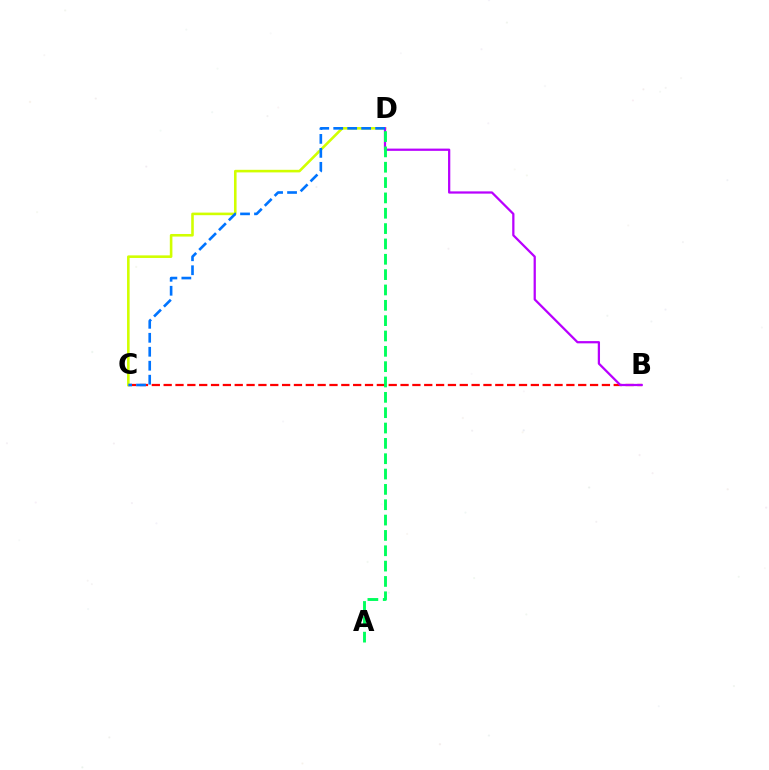{('B', 'C'): [{'color': '#ff0000', 'line_style': 'dashed', 'thickness': 1.61}], ('C', 'D'): [{'color': '#d1ff00', 'line_style': 'solid', 'thickness': 1.87}, {'color': '#0074ff', 'line_style': 'dashed', 'thickness': 1.9}], ('B', 'D'): [{'color': '#b900ff', 'line_style': 'solid', 'thickness': 1.62}], ('A', 'D'): [{'color': '#00ff5c', 'line_style': 'dashed', 'thickness': 2.08}]}